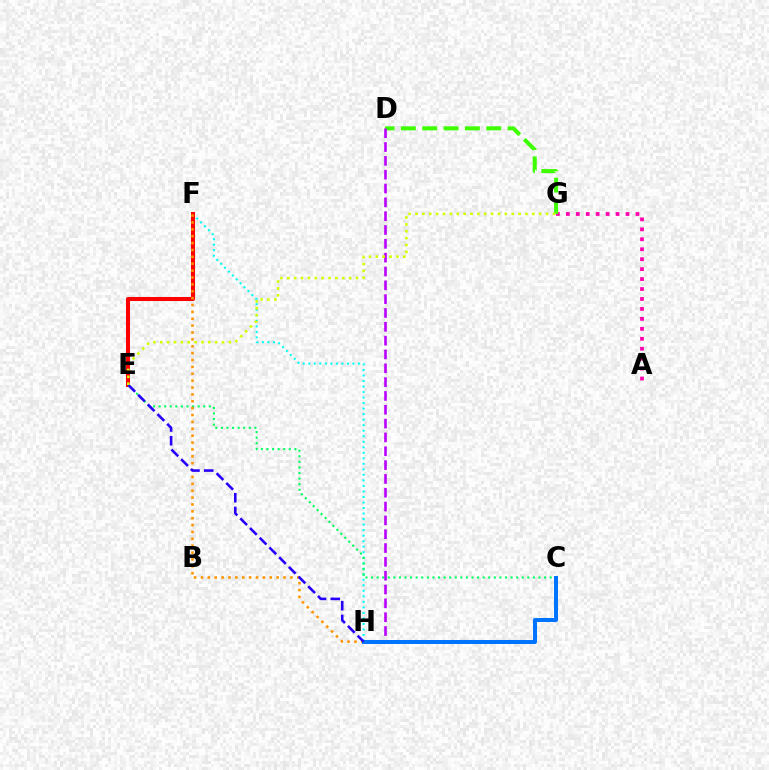{('A', 'G'): [{'color': '#ff00ac', 'line_style': 'dotted', 'thickness': 2.7}], ('F', 'H'): [{'color': '#00fff6', 'line_style': 'dotted', 'thickness': 1.5}, {'color': '#ff9400', 'line_style': 'dotted', 'thickness': 1.87}], ('D', 'G'): [{'color': '#3dff00', 'line_style': 'dashed', 'thickness': 2.9}], ('D', 'H'): [{'color': '#b900ff', 'line_style': 'dashed', 'thickness': 1.88}], ('E', 'F'): [{'color': '#ff0000', 'line_style': 'solid', 'thickness': 2.92}], ('C', 'E'): [{'color': '#00ff5c', 'line_style': 'dotted', 'thickness': 1.52}], ('C', 'H'): [{'color': '#0074ff', 'line_style': 'solid', 'thickness': 2.86}], ('E', 'H'): [{'color': '#2500ff', 'line_style': 'dashed', 'thickness': 1.87}], ('E', 'G'): [{'color': '#d1ff00', 'line_style': 'dotted', 'thickness': 1.87}]}